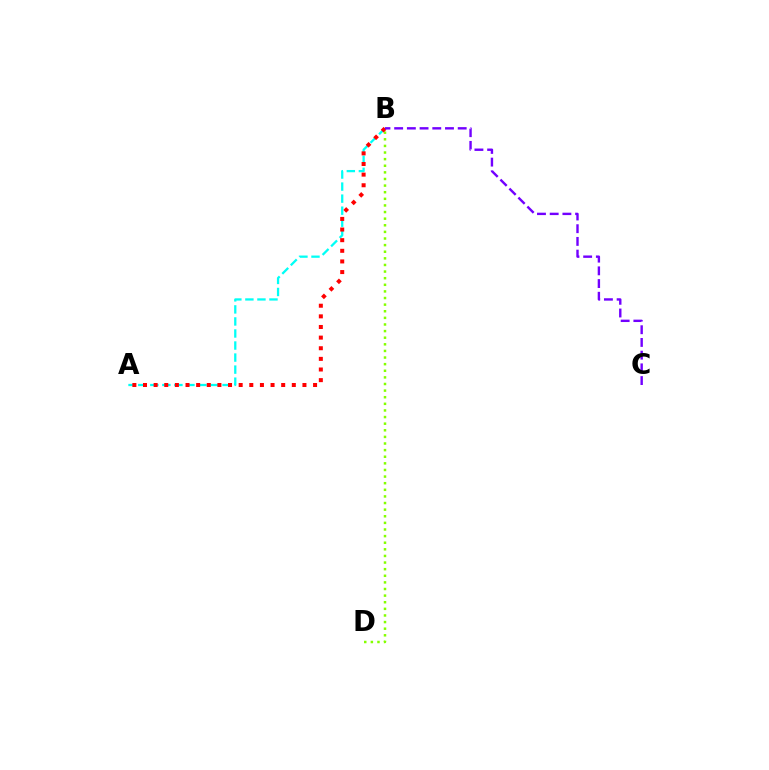{('B', 'D'): [{'color': '#84ff00', 'line_style': 'dotted', 'thickness': 1.8}], ('A', 'B'): [{'color': '#00fff6', 'line_style': 'dashed', 'thickness': 1.64}, {'color': '#ff0000', 'line_style': 'dotted', 'thickness': 2.89}], ('B', 'C'): [{'color': '#7200ff', 'line_style': 'dashed', 'thickness': 1.73}]}